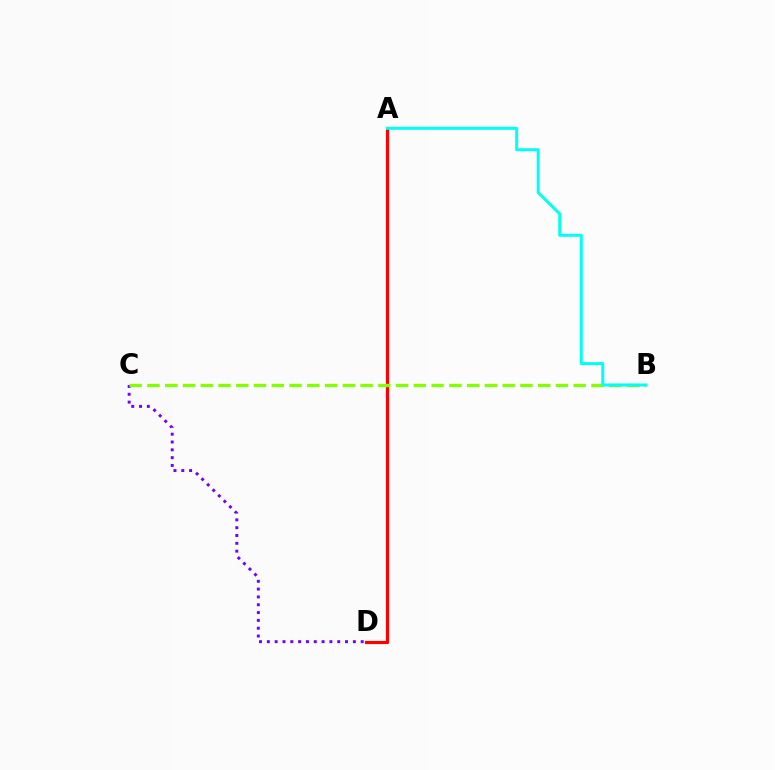{('A', 'D'): [{'color': '#ff0000', 'line_style': 'solid', 'thickness': 2.28}], ('C', 'D'): [{'color': '#7200ff', 'line_style': 'dotted', 'thickness': 2.12}], ('B', 'C'): [{'color': '#84ff00', 'line_style': 'dashed', 'thickness': 2.41}], ('A', 'B'): [{'color': '#00fff6', 'line_style': 'solid', 'thickness': 2.16}]}